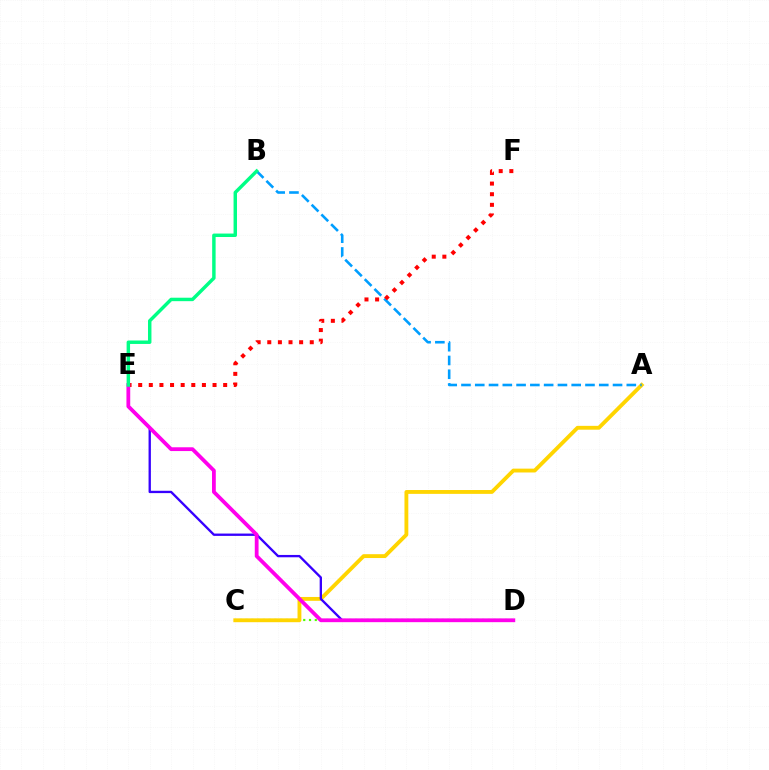{('C', 'D'): [{'color': '#4fff00', 'line_style': 'dotted', 'thickness': 1.57}], ('A', 'C'): [{'color': '#ffd500', 'line_style': 'solid', 'thickness': 2.77}], ('A', 'B'): [{'color': '#009eff', 'line_style': 'dashed', 'thickness': 1.87}], ('E', 'F'): [{'color': '#ff0000', 'line_style': 'dotted', 'thickness': 2.89}], ('D', 'E'): [{'color': '#3700ff', 'line_style': 'solid', 'thickness': 1.68}, {'color': '#ff00ed', 'line_style': 'solid', 'thickness': 2.72}], ('B', 'E'): [{'color': '#00ff86', 'line_style': 'solid', 'thickness': 2.48}]}